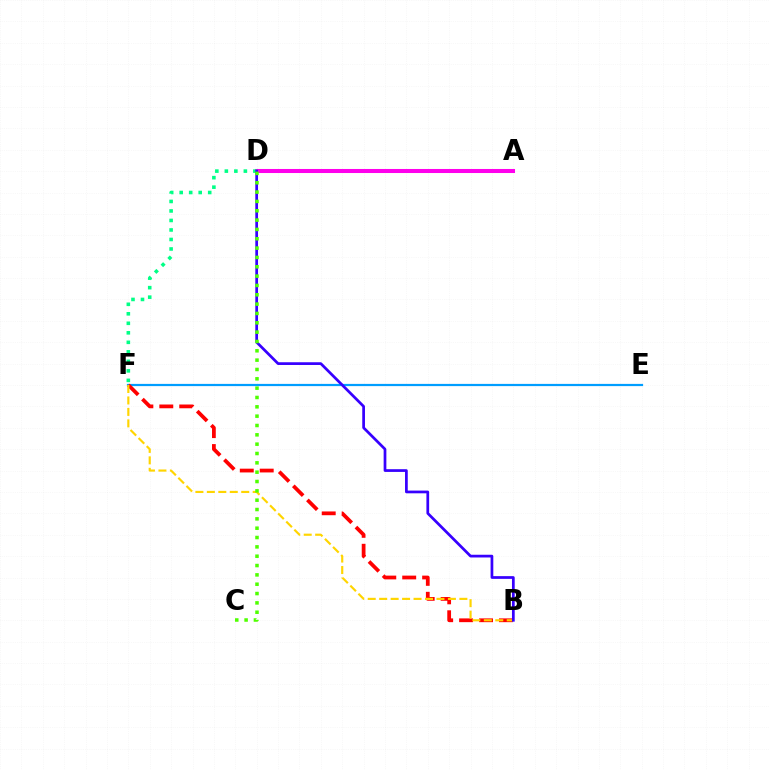{('E', 'F'): [{'color': '#009eff', 'line_style': 'solid', 'thickness': 1.59}], ('B', 'F'): [{'color': '#ff0000', 'line_style': 'dashed', 'thickness': 2.71}, {'color': '#ffd500', 'line_style': 'dashed', 'thickness': 1.56}], ('A', 'D'): [{'color': '#ff00ed', 'line_style': 'solid', 'thickness': 2.91}], ('D', 'F'): [{'color': '#00ff86', 'line_style': 'dotted', 'thickness': 2.58}], ('B', 'D'): [{'color': '#3700ff', 'line_style': 'solid', 'thickness': 1.96}], ('C', 'D'): [{'color': '#4fff00', 'line_style': 'dotted', 'thickness': 2.54}]}